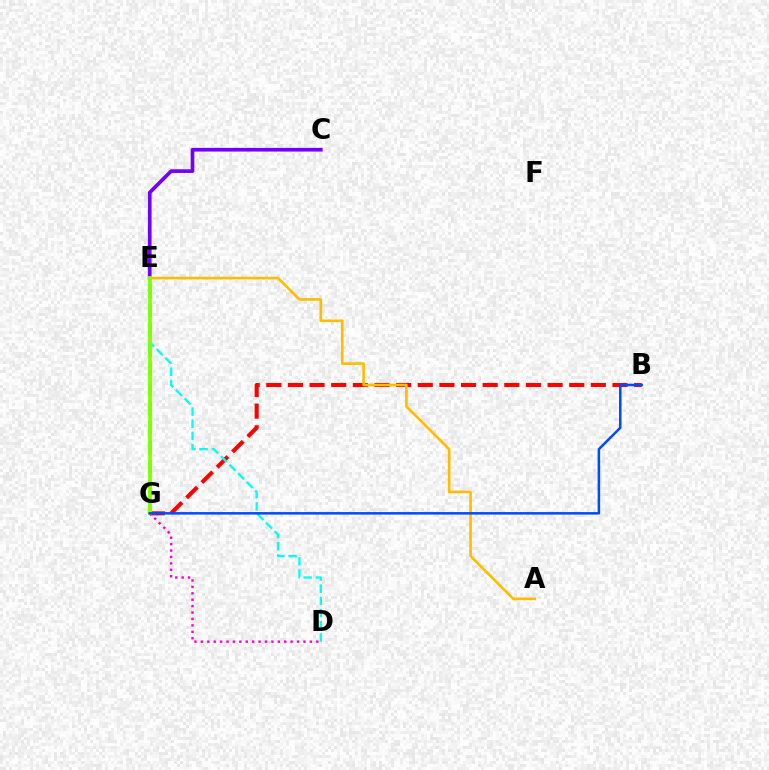{('B', 'G'): [{'color': '#ff0000', 'line_style': 'dashed', 'thickness': 2.94}, {'color': '#004bff', 'line_style': 'solid', 'thickness': 1.81}], ('C', 'E'): [{'color': '#7200ff', 'line_style': 'solid', 'thickness': 2.64}], ('E', 'G'): [{'color': '#00ff39', 'line_style': 'dashed', 'thickness': 2.66}, {'color': '#84ff00', 'line_style': 'solid', 'thickness': 2.69}], ('A', 'E'): [{'color': '#ffbd00', 'line_style': 'solid', 'thickness': 1.89}], ('D', 'E'): [{'color': '#00fff6', 'line_style': 'dashed', 'thickness': 1.65}], ('D', 'G'): [{'color': '#ff00cf', 'line_style': 'dotted', 'thickness': 1.74}]}